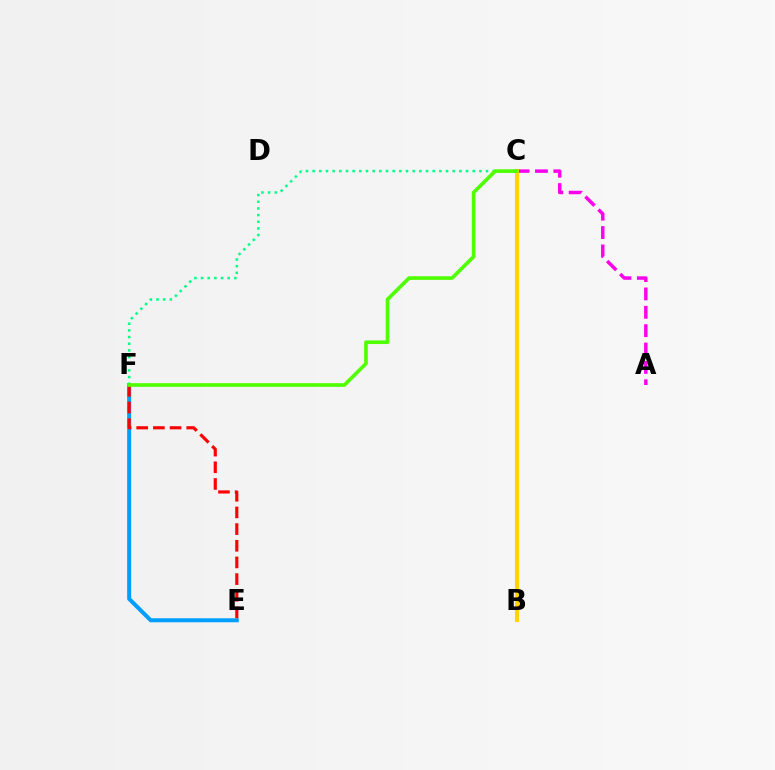{('B', 'C'): [{'color': '#3700ff', 'line_style': 'dotted', 'thickness': 2.06}, {'color': '#ffd500', 'line_style': 'solid', 'thickness': 2.94}], ('E', 'F'): [{'color': '#009eff', 'line_style': 'solid', 'thickness': 2.87}, {'color': '#ff0000', 'line_style': 'dashed', 'thickness': 2.26}], ('A', 'C'): [{'color': '#ff00ed', 'line_style': 'dashed', 'thickness': 2.5}], ('C', 'F'): [{'color': '#00ff86', 'line_style': 'dotted', 'thickness': 1.81}, {'color': '#4fff00', 'line_style': 'solid', 'thickness': 2.62}]}